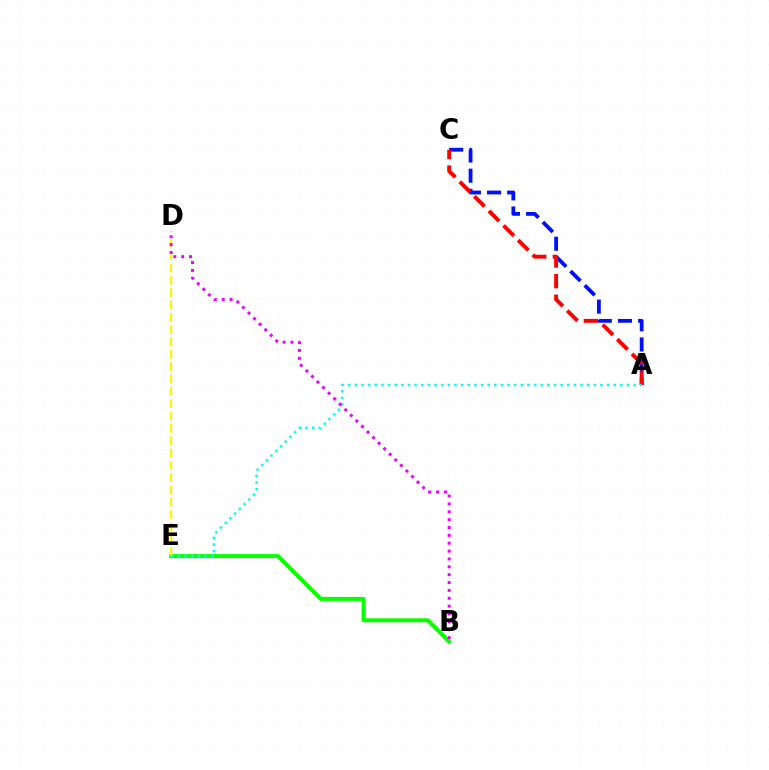{('A', 'C'): [{'color': '#0010ff', 'line_style': 'dashed', 'thickness': 2.74}, {'color': '#ff0000', 'line_style': 'dashed', 'thickness': 2.81}], ('B', 'E'): [{'color': '#08ff00', 'line_style': 'solid', 'thickness': 2.88}], ('D', 'E'): [{'color': '#fcf500', 'line_style': 'dashed', 'thickness': 1.68}], ('A', 'E'): [{'color': '#00fff6', 'line_style': 'dotted', 'thickness': 1.8}], ('B', 'D'): [{'color': '#ee00ff', 'line_style': 'dotted', 'thickness': 2.14}]}